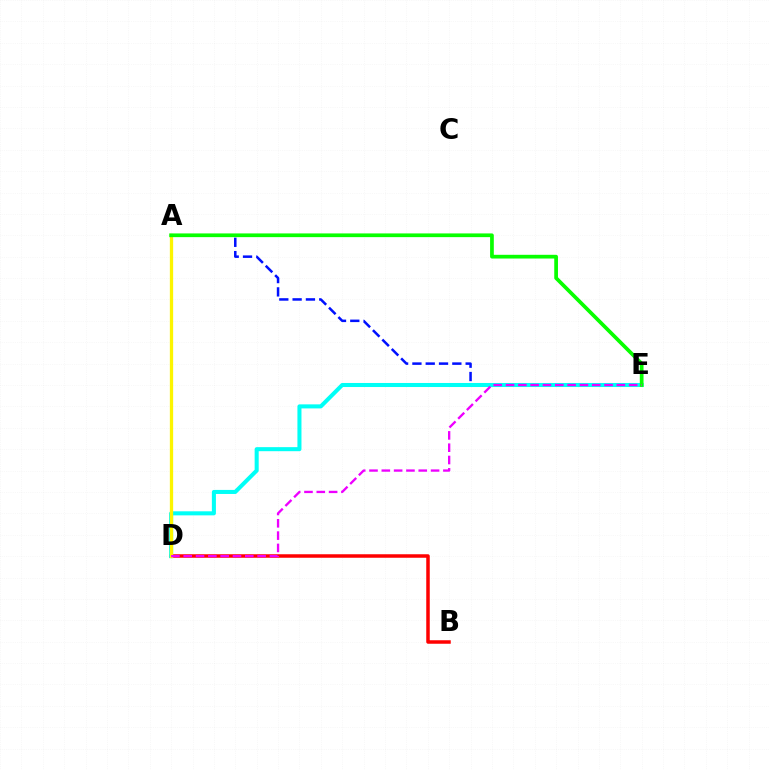{('A', 'E'): [{'color': '#0010ff', 'line_style': 'dashed', 'thickness': 1.81}, {'color': '#08ff00', 'line_style': 'solid', 'thickness': 2.68}], ('B', 'D'): [{'color': '#ff0000', 'line_style': 'solid', 'thickness': 2.52}], ('D', 'E'): [{'color': '#00fff6', 'line_style': 'solid', 'thickness': 2.91}, {'color': '#ee00ff', 'line_style': 'dashed', 'thickness': 1.67}], ('A', 'D'): [{'color': '#fcf500', 'line_style': 'solid', 'thickness': 2.37}]}